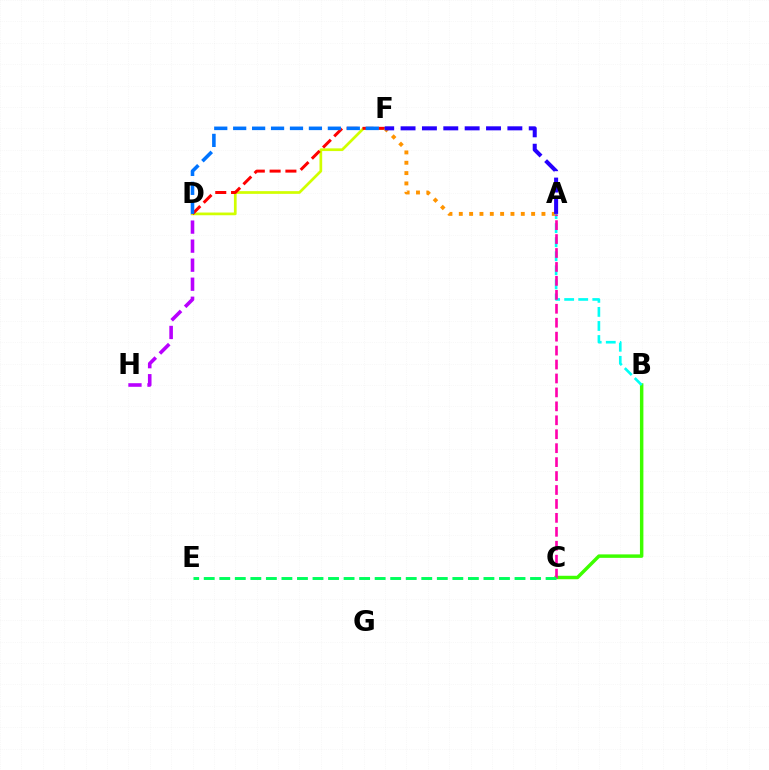{('D', 'H'): [{'color': '#b900ff', 'line_style': 'dashed', 'thickness': 2.59}], ('B', 'C'): [{'color': '#3dff00', 'line_style': 'solid', 'thickness': 2.49}], ('D', 'F'): [{'color': '#d1ff00', 'line_style': 'solid', 'thickness': 1.95}, {'color': '#ff0000', 'line_style': 'dashed', 'thickness': 2.15}, {'color': '#0074ff', 'line_style': 'dashed', 'thickness': 2.57}], ('A', 'F'): [{'color': '#ff9400', 'line_style': 'dotted', 'thickness': 2.81}, {'color': '#2500ff', 'line_style': 'dashed', 'thickness': 2.9}], ('A', 'B'): [{'color': '#00fff6', 'line_style': 'dashed', 'thickness': 1.91}], ('A', 'C'): [{'color': '#ff00ac', 'line_style': 'dashed', 'thickness': 1.89}], ('C', 'E'): [{'color': '#00ff5c', 'line_style': 'dashed', 'thickness': 2.11}]}